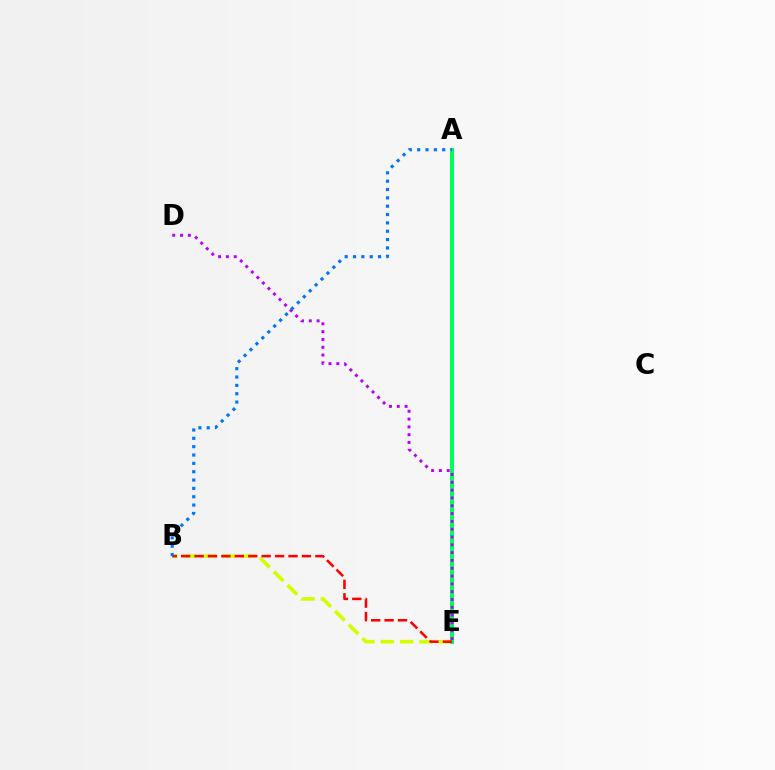{('B', 'E'): [{'color': '#d1ff00', 'line_style': 'dashed', 'thickness': 2.63}, {'color': '#ff0000', 'line_style': 'dashed', 'thickness': 1.82}], ('A', 'E'): [{'color': '#00ff5c', 'line_style': 'solid', 'thickness': 2.87}], ('D', 'E'): [{'color': '#b900ff', 'line_style': 'dotted', 'thickness': 2.12}], ('A', 'B'): [{'color': '#0074ff', 'line_style': 'dotted', 'thickness': 2.27}]}